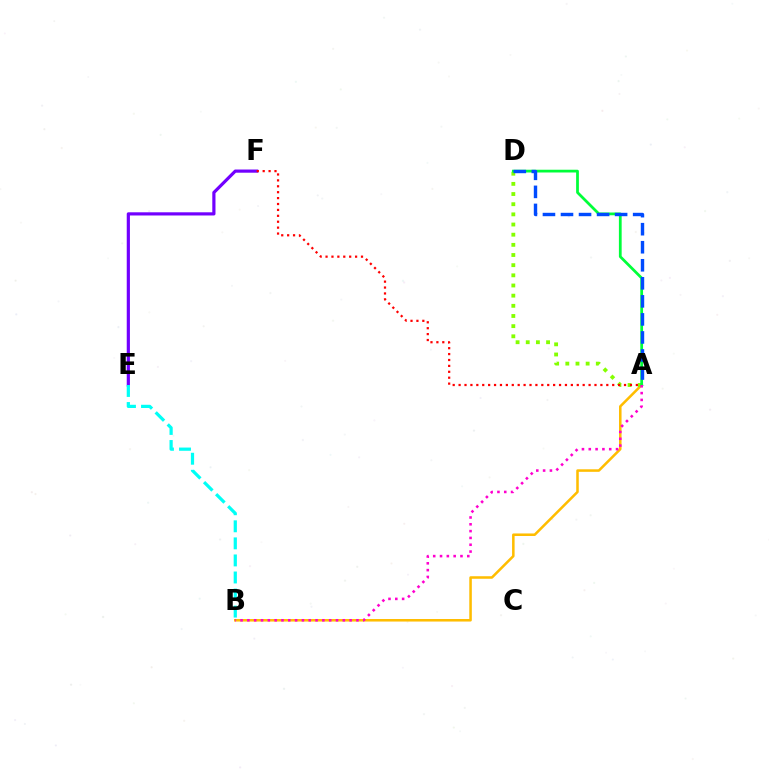{('E', 'F'): [{'color': '#7200ff', 'line_style': 'solid', 'thickness': 2.29}], ('A', 'B'): [{'color': '#ffbd00', 'line_style': 'solid', 'thickness': 1.83}, {'color': '#ff00cf', 'line_style': 'dotted', 'thickness': 1.85}], ('A', 'D'): [{'color': '#84ff00', 'line_style': 'dotted', 'thickness': 2.76}, {'color': '#00ff39', 'line_style': 'solid', 'thickness': 1.98}, {'color': '#004bff', 'line_style': 'dashed', 'thickness': 2.45}], ('B', 'E'): [{'color': '#00fff6', 'line_style': 'dashed', 'thickness': 2.32}], ('A', 'F'): [{'color': '#ff0000', 'line_style': 'dotted', 'thickness': 1.61}]}